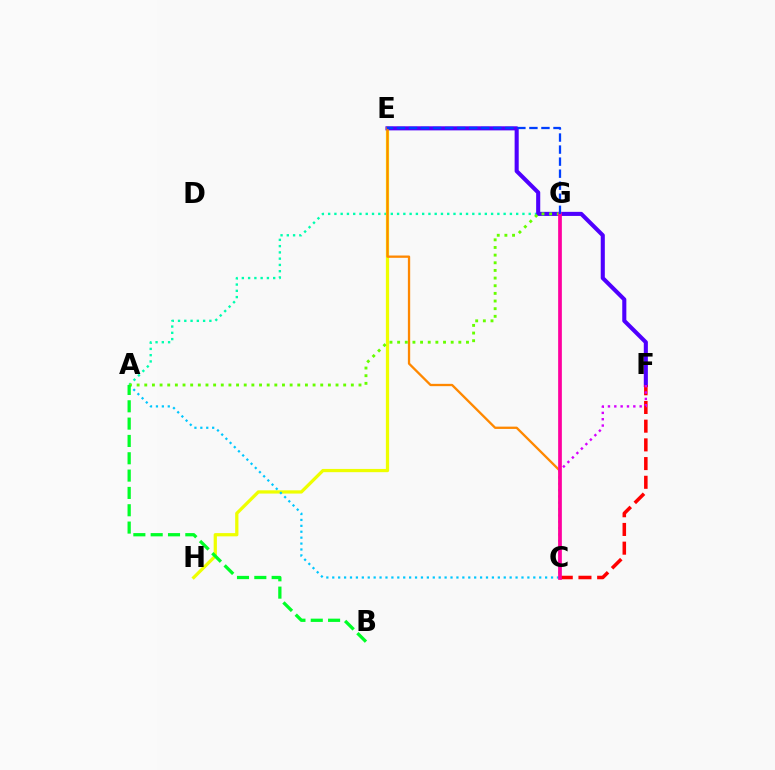{('A', 'G'): [{'color': '#00ffaf', 'line_style': 'dotted', 'thickness': 1.7}, {'color': '#66ff00', 'line_style': 'dotted', 'thickness': 2.08}], ('E', 'H'): [{'color': '#eeff00', 'line_style': 'solid', 'thickness': 2.34}], ('E', 'F'): [{'color': '#4f00ff', 'line_style': 'solid', 'thickness': 2.94}], ('C', 'E'): [{'color': '#ff8800', 'line_style': 'solid', 'thickness': 1.66}], ('A', 'C'): [{'color': '#00c7ff', 'line_style': 'dotted', 'thickness': 1.61}], ('C', 'F'): [{'color': '#ff0000', 'line_style': 'dashed', 'thickness': 2.54}, {'color': '#d600ff', 'line_style': 'dotted', 'thickness': 1.72}], ('C', 'G'): [{'color': '#ff00a0', 'line_style': 'solid', 'thickness': 2.67}], ('E', 'G'): [{'color': '#003fff', 'line_style': 'dashed', 'thickness': 1.64}], ('A', 'B'): [{'color': '#00ff27', 'line_style': 'dashed', 'thickness': 2.35}]}